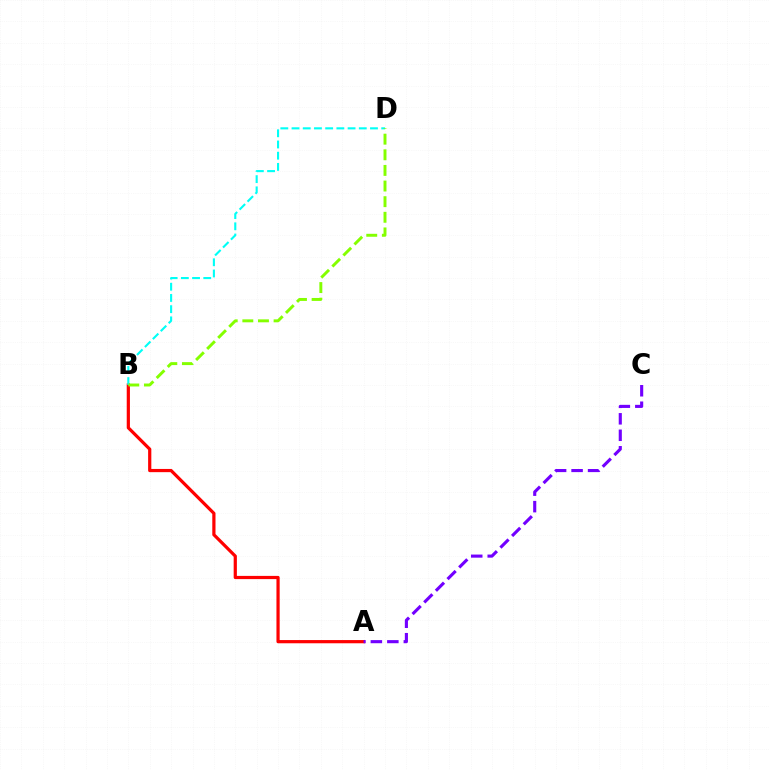{('A', 'B'): [{'color': '#ff0000', 'line_style': 'solid', 'thickness': 2.31}], ('A', 'C'): [{'color': '#7200ff', 'line_style': 'dashed', 'thickness': 2.24}], ('B', 'D'): [{'color': '#00fff6', 'line_style': 'dashed', 'thickness': 1.52}, {'color': '#84ff00', 'line_style': 'dashed', 'thickness': 2.12}]}